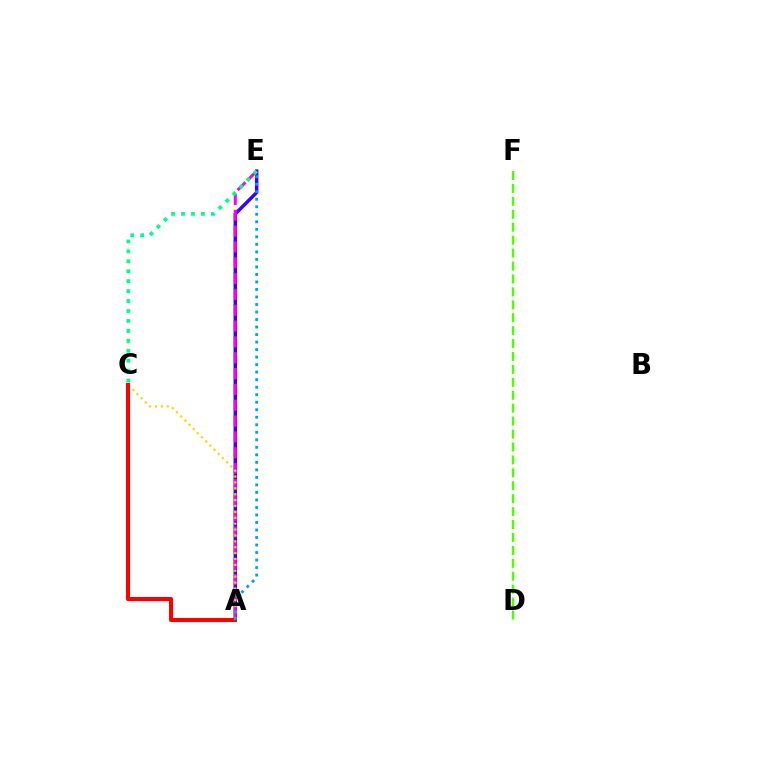{('A', 'E'): [{'color': '#3700ff', 'line_style': 'solid', 'thickness': 2.49}, {'color': '#ff00ed', 'line_style': 'dashed', 'thickness': 2.15}, {'color': '#009eff', 'line_style': 'dotted', 'thickness': 2.04}], ('A', 'C'): [{'color': '#ffd500', 'line_style': 'dotted', 'thickness': 1.6}, {'color': '#ff0000', 'line_style': 'solid', 'thickness': 2.91}], ('D', 'F'): [{'color': '#4fff00', 'line_style': 'dashed', 'thickness': 1.76}], ('C', 'E'): [{'color': '#00ff86', 'line_style': 'dotted', 'thickness': 2.7}]}